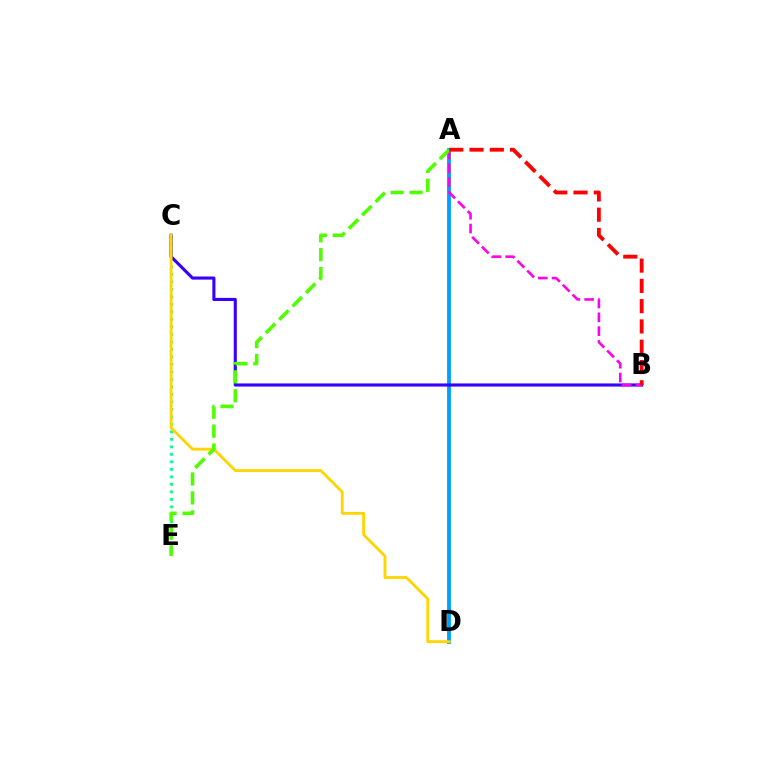{('C', 'E'): [{'color': '#00ff86', 'line_style': 'dotted', 'thickness': 2.04}], ('A', 'D'): [{'color': '#009eff', 'line_style': 'solid', 'thickness': 2.76}], ('B', 'C'): [{'color': '#3700ff', 'line_style': 'solid', 'thickness': 2.24}], ('C', 'D'): [{'color': '#ffd500', 'line_style': 'solid', 'thickness': 2.03}], ('A', 'B'): [{'color': '#ff00ed', 'line_style': 'dashed', 'thickness': 1.88}, {'color': '#ff0000', 'line_style': 'dashed', 'thickness': 2.76}], ('A', 'E'): [{'color': '#4fff00', 'line_style': 'dashed', 'thickness': 2.57}]}